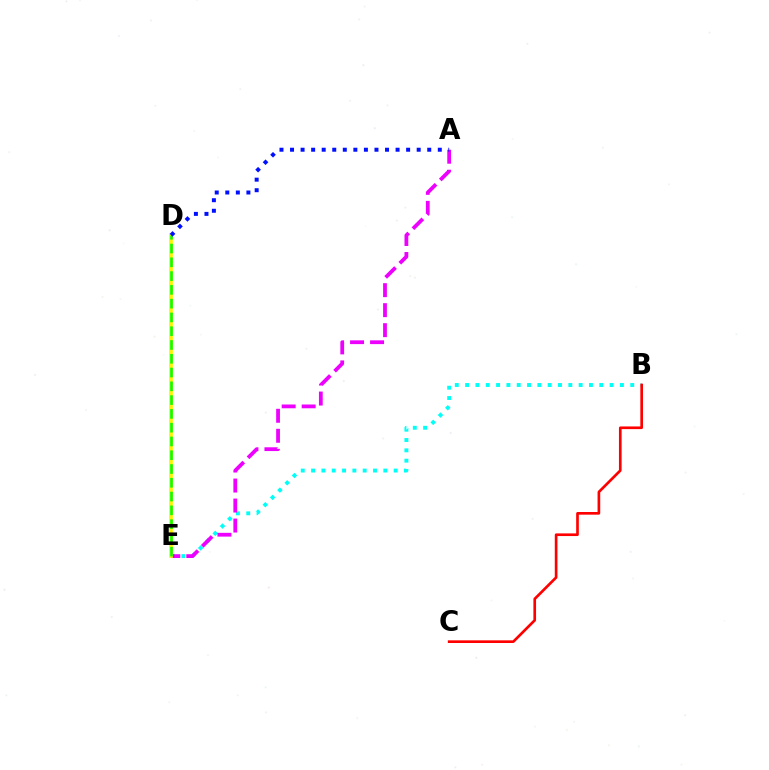{('B', 'E'): [{'color': '#00fff6', 'line_style': 'dotted', 'thickness': 2.8}], ('B', 'C'): [{'color': '#ff0000', 'line_style': 'solid', 'thickness': 1.92}], ('A', 'E'): [{'color': '#ee00ff', 'line_style': 'dashed', 'thickness': 2.72}], ('D', 'E'): [{'color': '#fcf500', 'line_style': 'solid', 'thickness': 2.65}, {'color': '#08ff00', 'line_style': 'dashed', 'thickness': 1.87}], ('A', 'D'): [{'color': '#0010ff', 'line_style': 'dotted', 'thickness': 2.87}]}